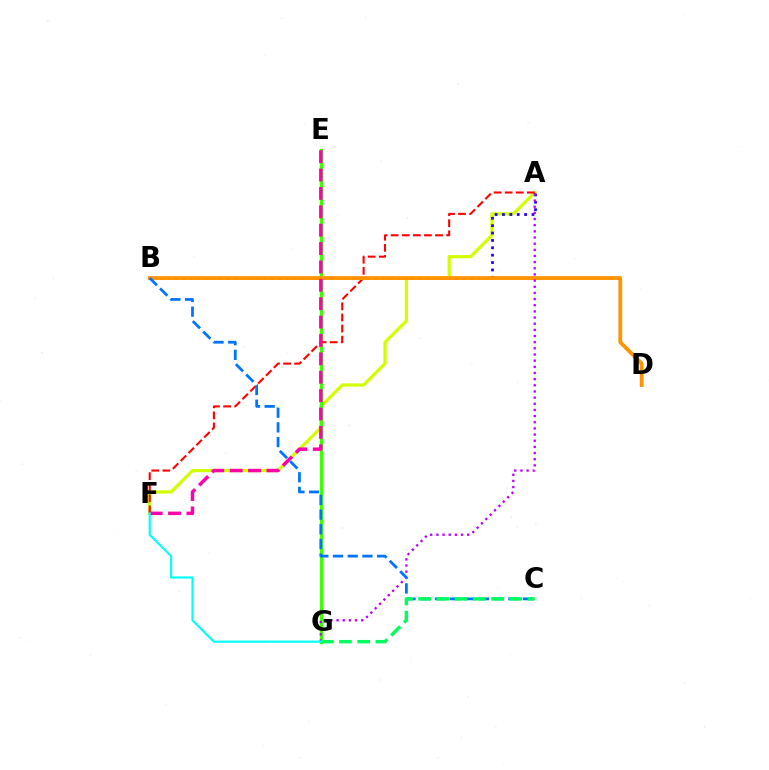{('A', 'F'): [{'color': '#d1ff00', 'line_style': 'solid', 'thickness': 2.32}, {'color': '#ff0000', 'line_style': 'dashed', 'thickness': 1.51}], ('E', 'G'): [{'color': '#3dff00', 'line_style': 'solid', 'thickness': 2.43}], ('A', 'B'): [{'color': '#2500ff', 'line_style': 'dotted', 'thickness': 2.0}], ('B', 'D'): [{'color': '#ff9400', 'line_style': 'solid', 'thickness': 2.76}], ('A', 'G'): [{'color': '#b900ff', 'line_style': 'dotted', 'thickness': 1.67}], ('E', 'F'): [{'color': '#ff00ac', 'line_style': 'dashed', 'thickness': 2.5}], ('B', 'C'): [{'color': '#0074ff', 'line_style': 'dashed', 'thickness': 1.99}], ('C', 'G'): [{'color': '#00ff5c', 'line_style': 'dashed', 'thickness': 2.48}], ('F', 'G'): [{'color': '#00fff6', 'line_style': 'solid', 'thickness': 1.55}]}